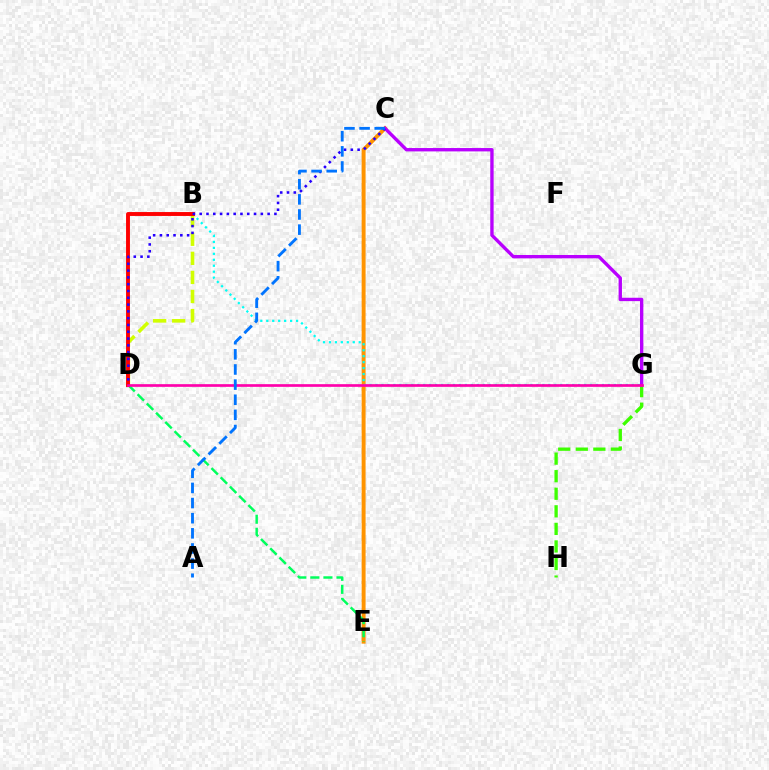{('C', 'E'): [{'color': '#ff9400', 'line_style': 'solid', 'thickness': 2.83}], ('G', 'H'): [{'color': '#3dff00', 'line_style': 'dashed', 'thickness': 2.39}], ('B', 'G'): [{'color': '#00fff6', 'line_style': 'dotted', 'thickness': 1.62}], ('B', 'D'): [{'color': '#d1ff00', 'line_style': 'dashed', 'thickness': 2.59}, {'color': '#ff0000', 'line_style': 'solid', 'thickness': 2.81}], ('D', 'E'): [{'color': '#00ff5c', 'line_style': 'dashed', 'thickness': 1.77}], ('C', 'G'): [{'color': '#b900ff', 'line_style': 'solid', 'thickness': 2.42}], ('D', 'G'): [{'color': '#ff00ac', 'line_style': 'solid', 'thickness': 1.93}], ('C', 'D'): [{'color': '#2500ff', 'line_style': 'dotted', 'thickness': 1.85}], ('A', 'C'): [{'color': '#0074ff', 'line_style': 'dashed', 'thickness': 2.06}]}